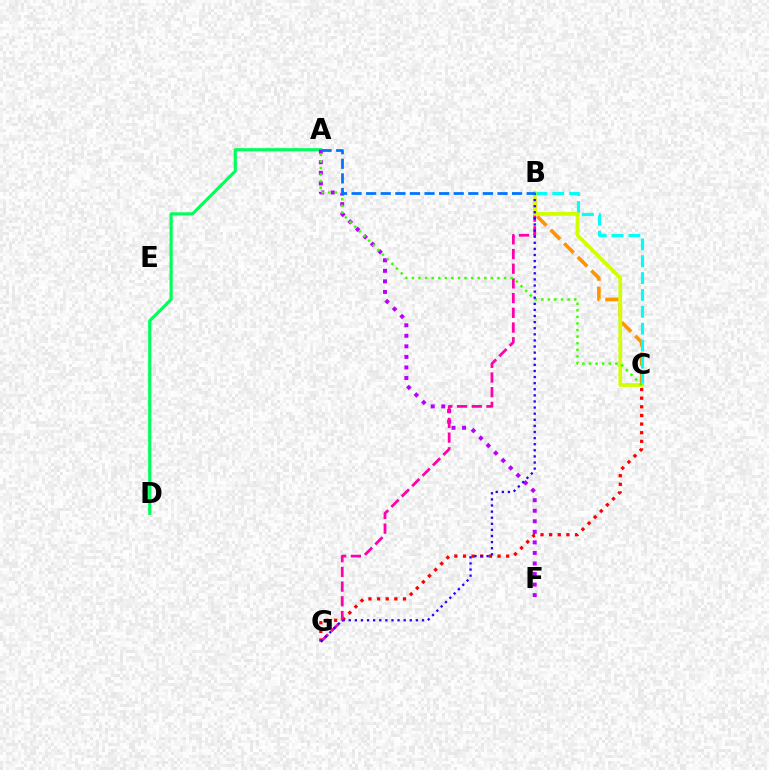{('A', 'D'): [{'color': '#00ff5c', 'line_style': 'solid', 'thickness': 2.26}], ('B', 'C'): [{'color': '#ff9400', 'line_style': 'dashed', 'thickness': 2.61}, {'color': '#00fff6', 'line_style': 'dashed', 'thickness': 2.29}, {'color': '#d1ff00', 'line_style': 'solid', 'thickness': 2.68}], ('A', 'F'): [{'color': '#b900ff', 'line_style': 'dotted', 'thickness': 2.87}], ('C', 'G'): [{'color': '#ff0000', 'line_style': 'dotted', 'thickness': 2.35}], ('B', 'G'): [{'color': '#ff00ac', 'line_style': 'dashed', 'thickness': 2.0}, {'color': '#2500ff', 'line_style': 'dotted', 'thickness': 1.66}], ('A', 'C'): [{'color': '#3dff00', 'line_style': 'dotted', 'thickness': 1.79}], ('A', 'B'): [{'color': '#0074ff', 'line_style': 'dashed', 'thickness': 1.98}]}